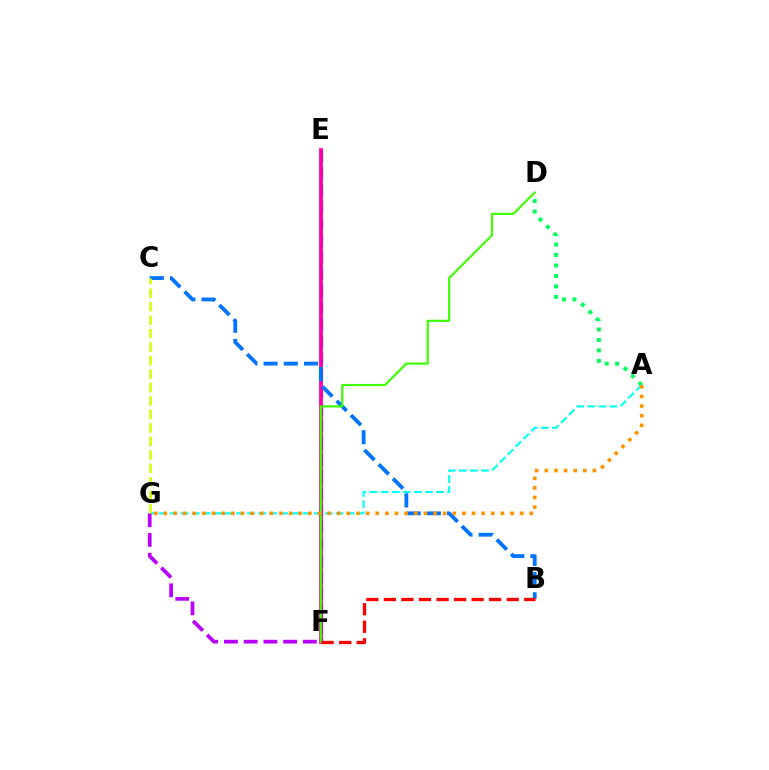{('E', 'F'): [{'color': '#2500ff', 'line_style': 'dashed', 'thickness': 2.29}, {'color': '#ff00ac', 'line_style': 'solid', 'thickness': 2.73}], ('B', 'C'): [{'color': '#0074ff', 'line_style': 'dashed', 'thickness': 2.75}], ('D', 'F'): [{'color': '#3dff00', 'line_style': 'solid', 'thickness': 1.56}], ('B', 'F'): [{'color': '#ff0000', 'line_style': 'dashed', 'thickness': 2.38}], ('A', 'G'): [{'color': '#00fff6', 'line_style': 'dashed', 'thickness': 1.5}, {'color': '#ff9400', 'line_style': 'dotted', 'thickness': 2.62}], ('F', 'G'): [{'color': '#b900ff', 'line_style': 'dashed', 'thickness': 2.68}], ('A', 'D'): [{'color': '#00ff5c', 'line_style': 'dotted', 'thickness': 2.85}], ('C', 'G'): [{'color': '#d1ff00', 'line_style': 'dashed', 'thickness': 1.83}]}